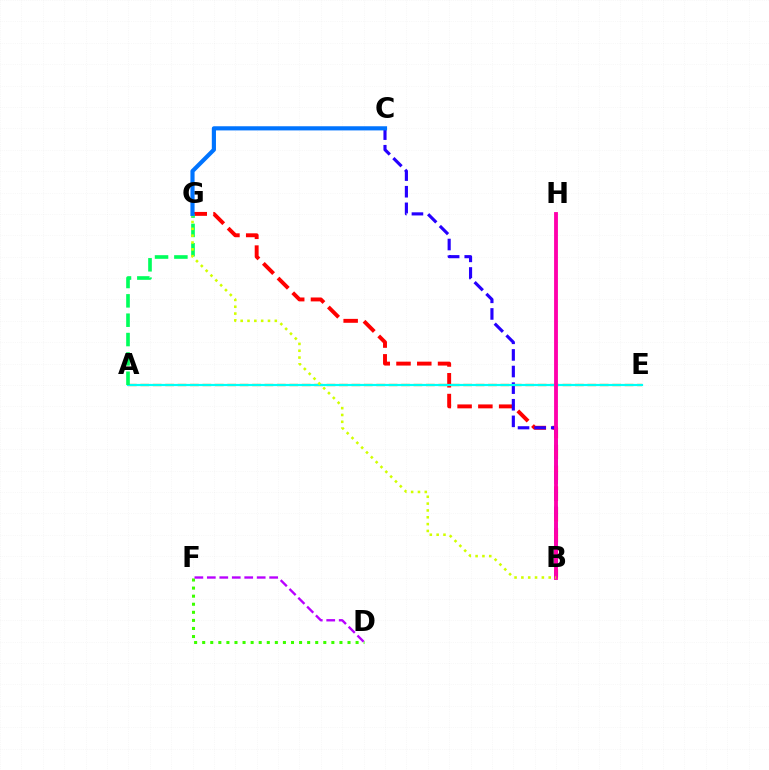{('A', 'E'): [{'color': '#ff9400', 'line_style': 'dashed', 'thickness': 1.69}, {'color': '#00fff6', 'line_style': 'solid', 'thickness': 1.58}], ('B', 'G'): [{'color': '#ff0000', 'line_style': 'dashed', 'thickness': 2.82}, {'color': '#d1ff00', 'line_style': 'dotted', 'thickness': 1.86}], ('B', 'C'): [{'color': '#2500ff', 'line_style': 'dashed', 'thickness': 2.26}], ('B', 'H'): [{'color': '#ff00ac', 'line_style': 'solid', 'thickness': 2.77}], ('D', 'F'): [{'color': '#3dff00', 'line_style': 'dotted', 'thickness': 2.19}, {'color': '#b900ff', 'line_style': 'dashed', 'thickness': 1.69}], ('A', 'G'): [{'color': '#00ff5c', 'line_style': 'dashed', 'thickness': 2.63}], ('C', 'G'): [{'color': '#0074ff', 'line_style': 'solid', 'thickness': 2.99}]}